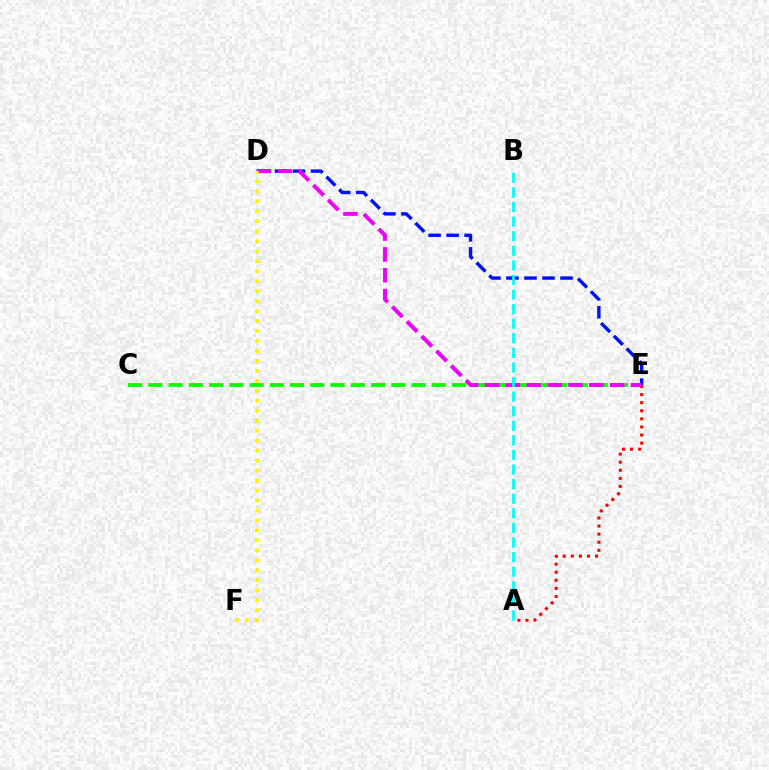{('C', 'E'): [{'color': '#08ff00', 'line_style': 'dashed', 'thickness': 2.75}], ('D', 'E'): [{'color': '#0010ff', 'line_style': 'dashed', 'thickness': 2.45}, {'color': '#ee00ff', 'line_style': 'dashed', 'thickness': 2.83}], ('A', 'E'): [{'color': '#ff0000', 'line_style': 'dotted', 'thickness': 2.2}], ('D', 'F'): [{'color': '#fcf500', 'line_style': 'dotted', 'thickness': 2.71}], ('A', 'B'): [{'color': '#00fff6', 'line_style': 'dashed', 'thickness': 1.98}]}